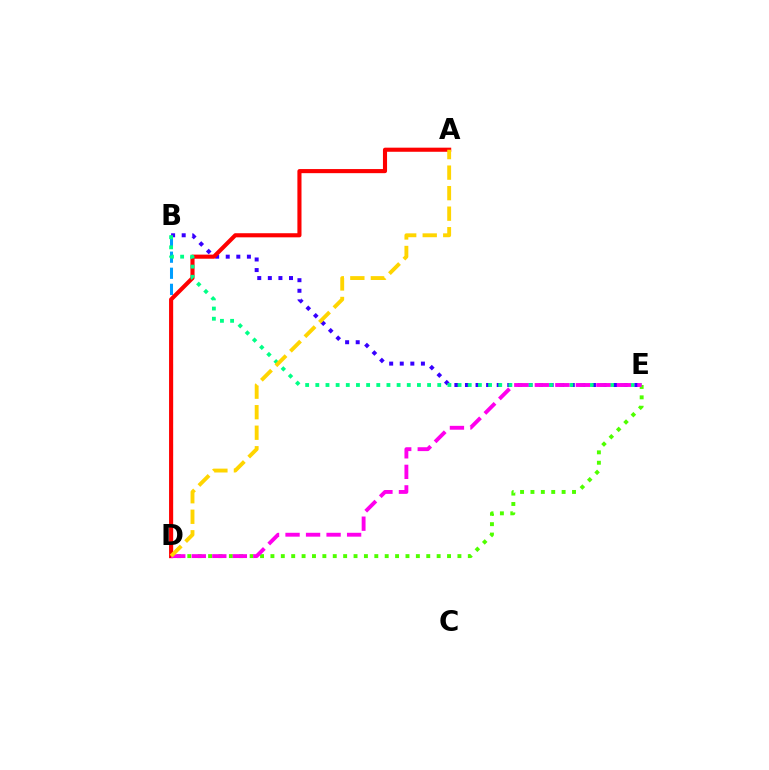{('B', 'D'): [{'color': '#009eff', 'line_style': 'dashed', 'thickness': 2.18}], ('B', 'E'): [{'color': '#3700ff', 'line_style': 'dotted', 'thickness': 2.87}, {'color': '#00ff86', 'line_style': 'dotted', 'thickness': 2.76}], ('A', 'D'): [{'color': '#ff0000', 'line_style': 'solid', 'thickness': 2.96}, {'color': '#ffd500', 'line_style': 'dashed', 'thickness': 2.79}], ('D', 'E'): [{'color': '#4fff00', 'line_style': 'dotted', 'thickness': 2.82}, {'color': '#ff00ed', 'line_style': 'dashed', 'thickness': 2.79}]}